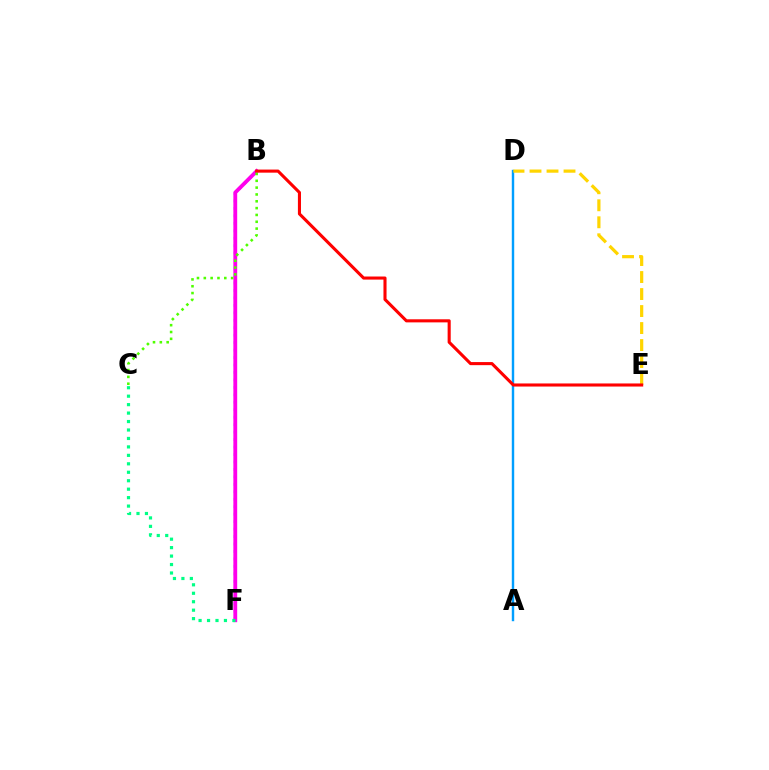{('A', 'D'): [{'color': '#009eff', 'line_style': 'solid', 'thickness': 1.74}], ('D', 'E'): [{'color': '#ffd500', 'line_style': 'dashed', 'thickness': 2.31}], ('B', 'F'): [{'color': '#3700ff', 'line_style': 'dotted', 'thickness': 2.03}, {'color': '#ff00ed', 'line_style': 'solid', 'thickness': 2.75}], ('B', 'E'): [{'color': '#ff0000', 'line_style': 'solid', 'thickness': 2.22}], ('B', 'C'): [{'color': '#4fff00', 'line_style': 'dotted', 'thickness': 1.86}], ('C', 'F'): [{'color': '#00ff86', 'line_style': 'dotted', 'thickness': 2.3}]}